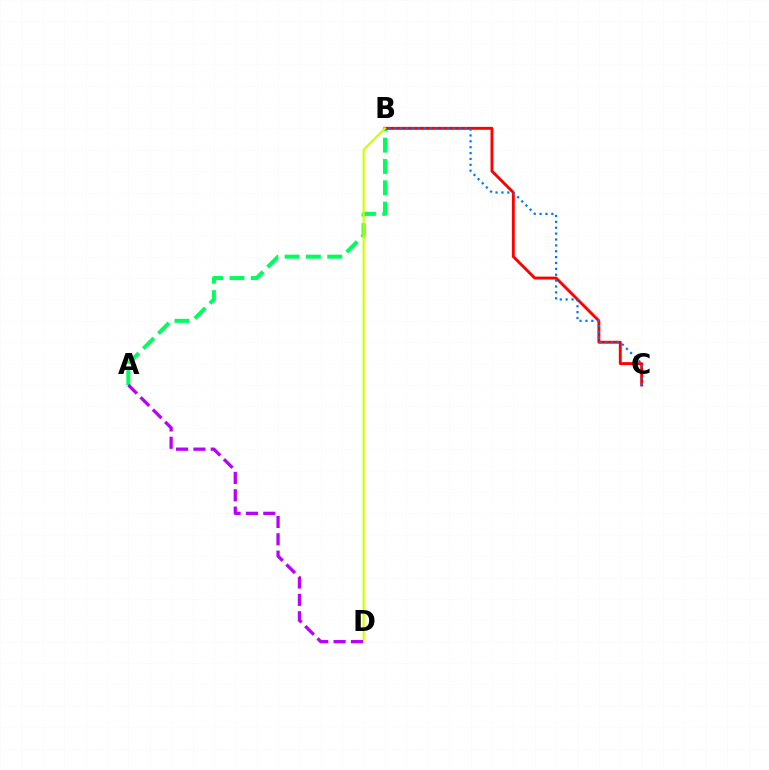{('A', 'B'): [{'color': '#00ff5c', 'line_style': 'dashed', 'thickness': 2.9}], ('B', 'C'): [{'color': '#ff0000', 'line_style': 'solid', 'thickness': 2.09}, {'color': '#0074ff', 'line_style': 'dotted', 'thickness': 1.6}], ('B', 'D'): [{'color': '#d1ff00', 'line_style': 'solid', 'thickness': 1.57}], ('A', 'D'): [{'color': '#b900ff', 'line_style': 'dashed', 'thickness': 2.36}]}